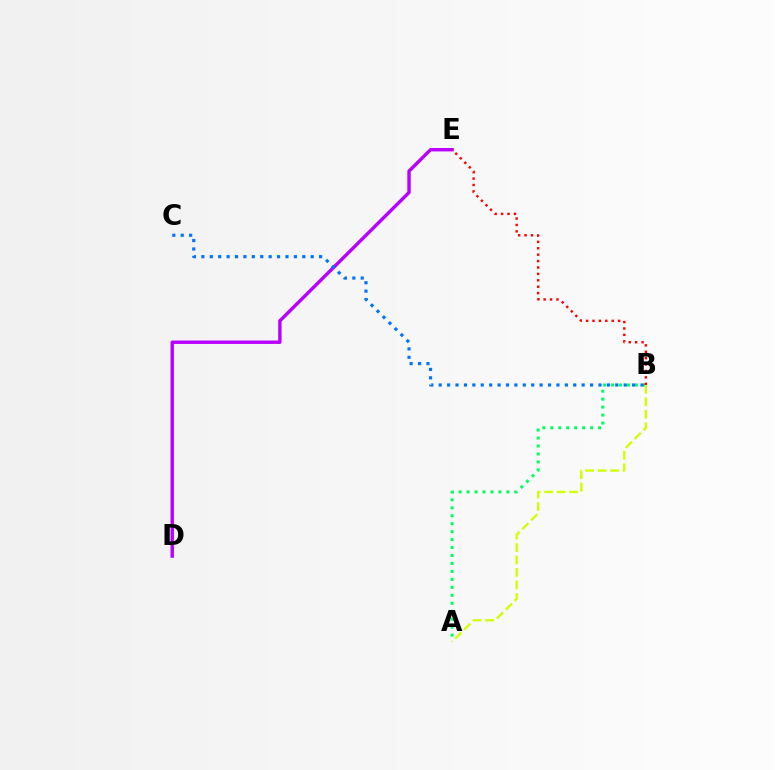{('A', 'B'): [{'color': '#00ff5c', 'line_style': 'dotted', 'thickness': 2.16}, {'color': '#d1ff00', 'line_style': 'dashed', 'thickness': 1.7}], ('D', 'E'): [{'color': '#b900ff', 'line_style': 'solid', 'thickness': 2.45}], ('B', 'E'): [{'color': '#ff0000', 'line_style': 'dotted', 'thickness': 1.74}], ('B', 'C'): [{'color': '#0074ff', 'line_style': 'dotted', 'thickness': 2.28}]}